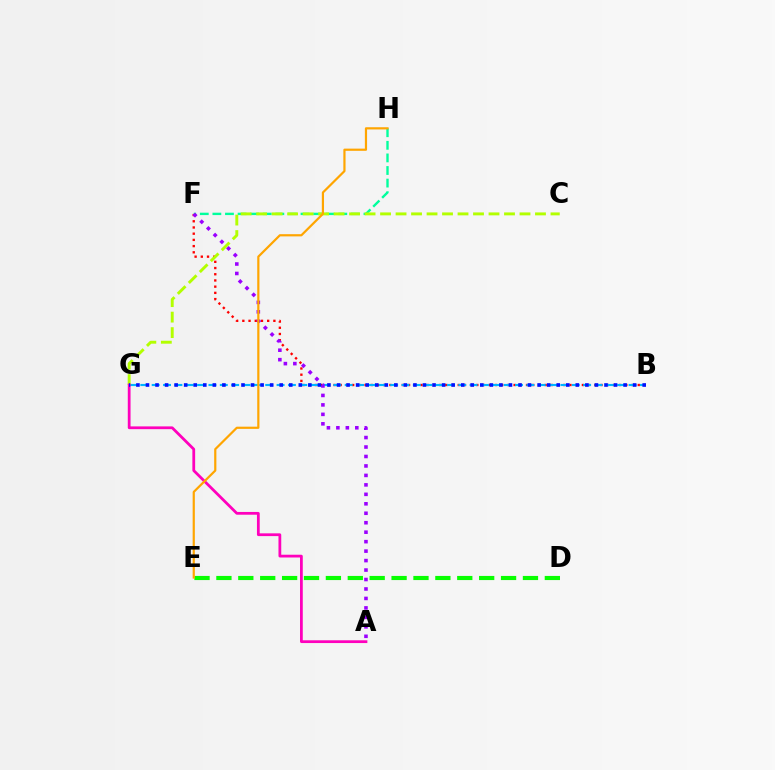{('B', 'F'): [{'color': '#ff0000', 'line_style': 'dotted', 'thickness': 1.69}], ('B', 'G'): [{'color': '#00b5ff', 'line_style': 'dashed', 'thickness': 1.54}, {'color': '#0010ff', 'line_style': 'dotted', 'thickness': 2.6}], ('F', 'H'): [{'color': '#00ff9d', 'line_style': 'dashed', 'thickness': 1.71}], ('D', 'E'): [{'color': '#08ff00', 'line_style': 'dashed', 'thickness': 2.97}], ('C', 'G'): [{'color': '#b3ff00', 'line_style': 'dashed', 'thickness': 2.1}], ('A', 'F'): [{'color': '#9b00ff', 'line_style': 'dotted', 'thickness': 2.57}], ('A', 'G'): [{'color': '#ff00bd', 'line_style': 'solid', 'thickness': 1.99}], ('E', 'H'): [{'color': '#ffa500', 'line_style': 'solid', 'thickness': 1.58}]}